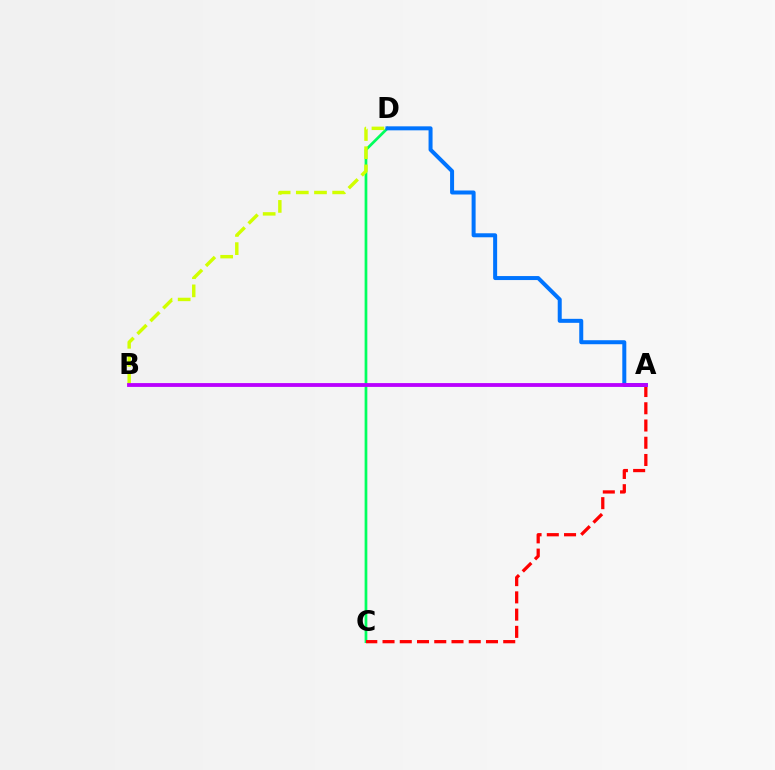{('C', 'D'): [{'color': '#00ff5c', 'line_style': 'solid', 'thickness': 1.96}], ('A', 'C'): [{'color': '#ff0000', 'line_style': 'dashed', 'thickness': 2.34}], ('B', 'D'): [{'color': '#d1ff00', 'line_style': 'dashed', 'thickness': 2.47}], ('A', 'D'): [{'color': '#0074ff', 'line_style': 'solid', 'thickness': 2.88}], ('A', 'B'): [{'color': '#b900ff', 'line_style': 'solid', 'thickness': 2.75}]}